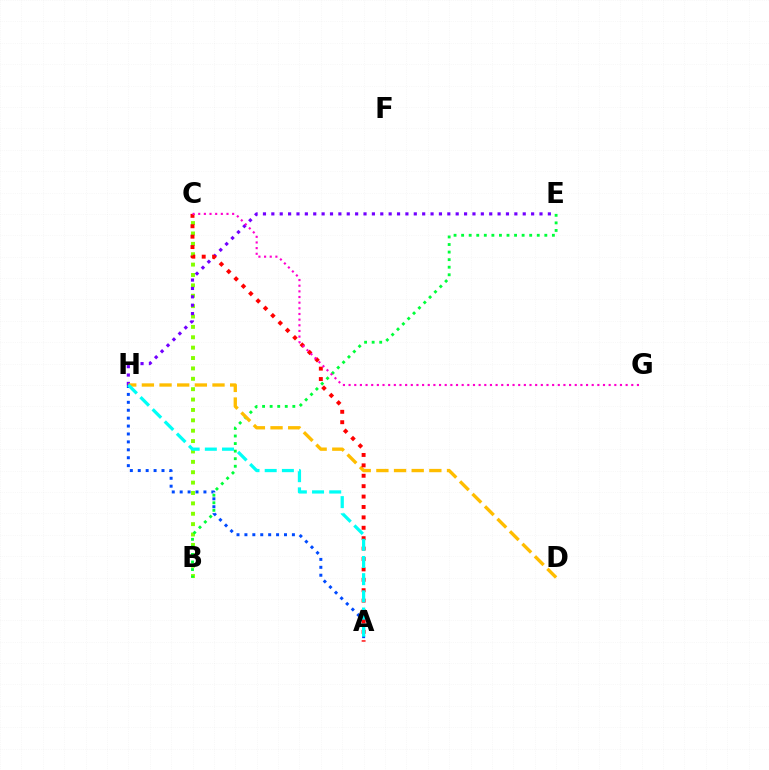{('A', 'H'): [{'color': '#004bff', 'line_style': 'dotted', 'thickness': 2.15}, {'color': '#00fff6', 'line_style': 'dashed', 'thickness': 2.33}], ('B', 'C'): [{'color': '#84ff00', 'line_style': 'dotted', 'thickness': 2.82}], ('B', 'E'): [{'color': '#00ff39', 'line_style': 'dotted', 'thickness': 2.06}], ('E', 'H'): [{'color': '#7200ff', 'line_style': 'dotted', 'thickness': 2.28}], ('D', 'H'): [{'color': '#ffbd00', 'line_style': 'dashed', 'thickness': 2.4}], ('A', 'C'): [{'color': '#ff0000', 'line_style': 'dotted', 'thickness': 2.83}], ('C', 'G'): [{'color': '#ff00cf', 'line_style': 'dotted', 'thickness': 1.54}]}